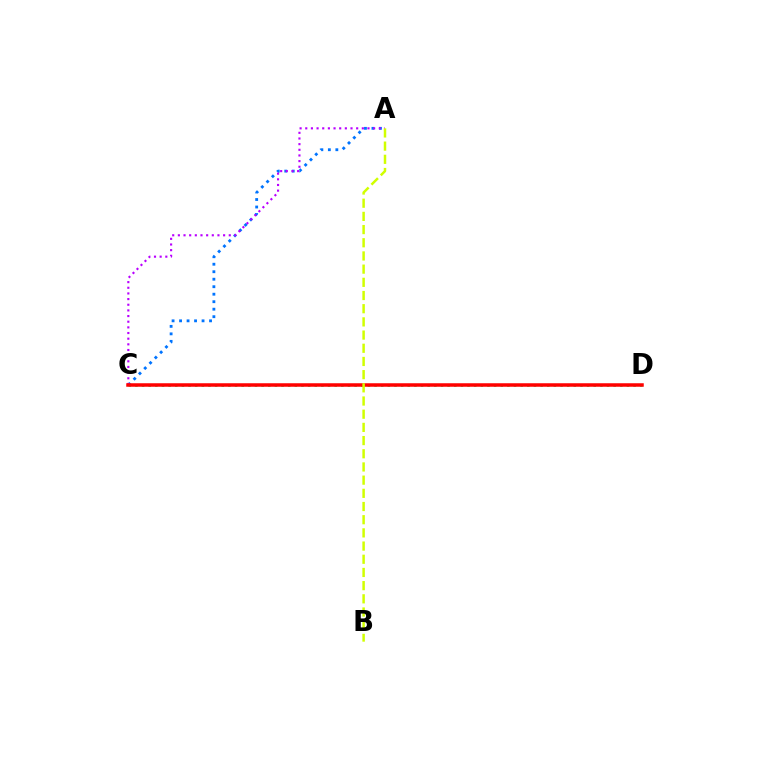{('C', 'D'): [{'color': '#00ff5c', 'line_style': 'dotted', 'thickness': 1.8}, {'color': '#ff0000', 'line_style': 'solid', 'thickness': 2.53}], ('A', 'C'): [{'color': '#0074ff', 'line_style': 'dotted', 'thickness': 2.04}, {'color': '#b900ff', 'line_style': 'dotted', 'thickness': 1.54}], ('A', 'B'): [{'color': '#d1ff00', 'line_style': 'dashed', 'thickness': 1.79}]}